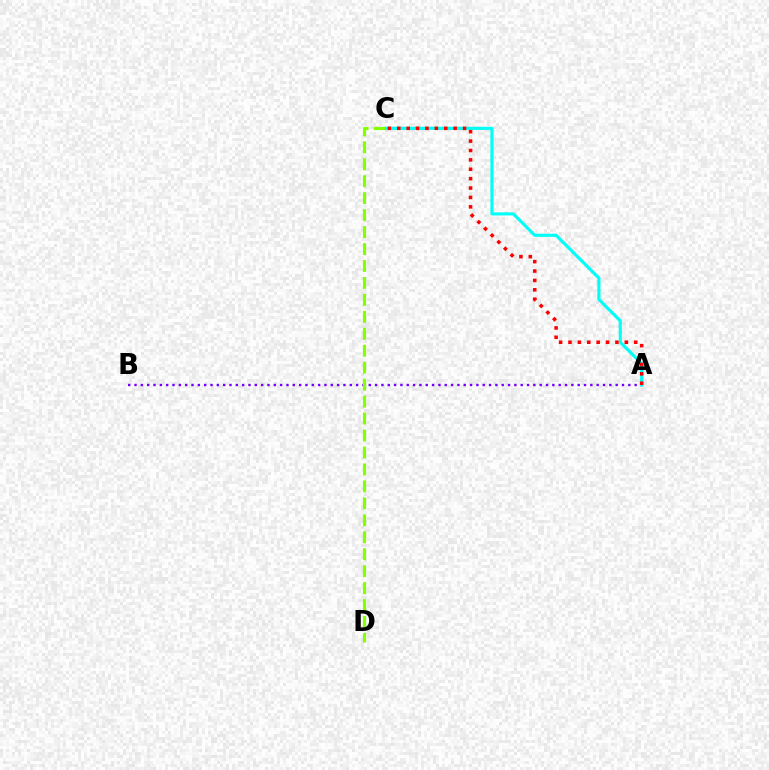{('A', 'B'): [{'color': '#7200ff', 'line_style': 'dotted', 'thickness': 1.72}], ('A', 'C'): [{'color': '#00fff6', 'line_style': 'solid', 'thickness': 2.26}, {'color': '#ff0000', 'line_style': 'dotted', 'thickness': 2.55}], ('C', 'D'): [{'color': '#84ff00', 'line_style': 'dashed', 'thickness': 2.3}]}